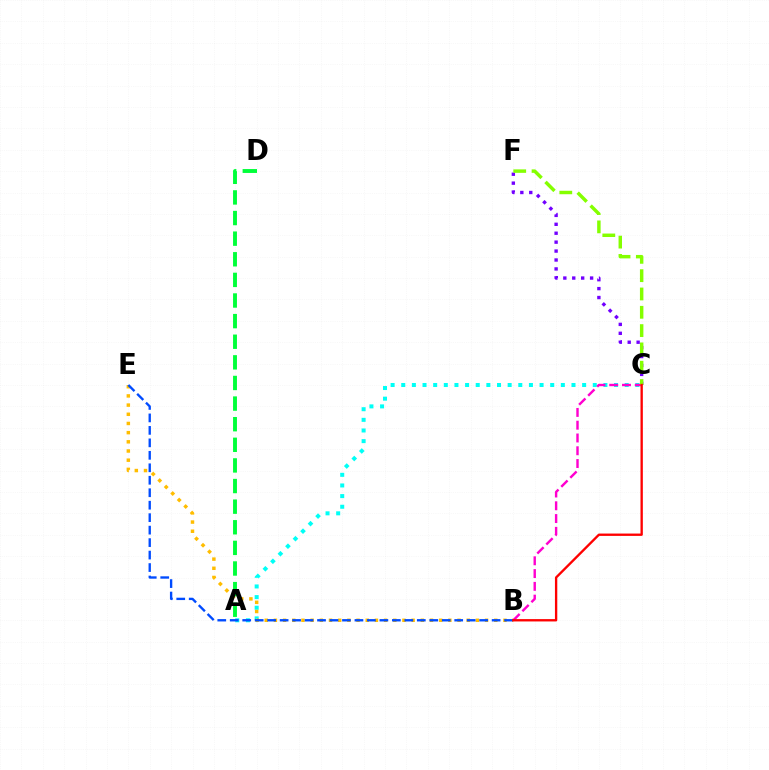{('A', 'C'): [{'color': '#00fff6', 'line_style': 'dotted', 'thickness': 2.89}], ('C', 'F'): [{'color': '#7200ff', 'line_style': 'dotted', 'thickness': 2.42}, {'color': '#84ff00', 'line_style': 'dashed', 'thickness': 2.49}], ('B', 'E'): [{'color': '#ffbd00', 'line_style': 'dotted', 'thickness': 2.49}, {'color': '#004bff', 'line_style': 'dashed', 'thickness': 1.69}], ('B', 'C'): [{'color': '#ff00cf', 'line_style': 'dashed', 'thickness': 1.74}, {'color': '#ff0000', 'line_style': 'solid', 'thickness': 1.69}], ('A', 'D'): [{'color': '#00ff39', 'line_style': 'dashed', 'thickness': 2.8}]}